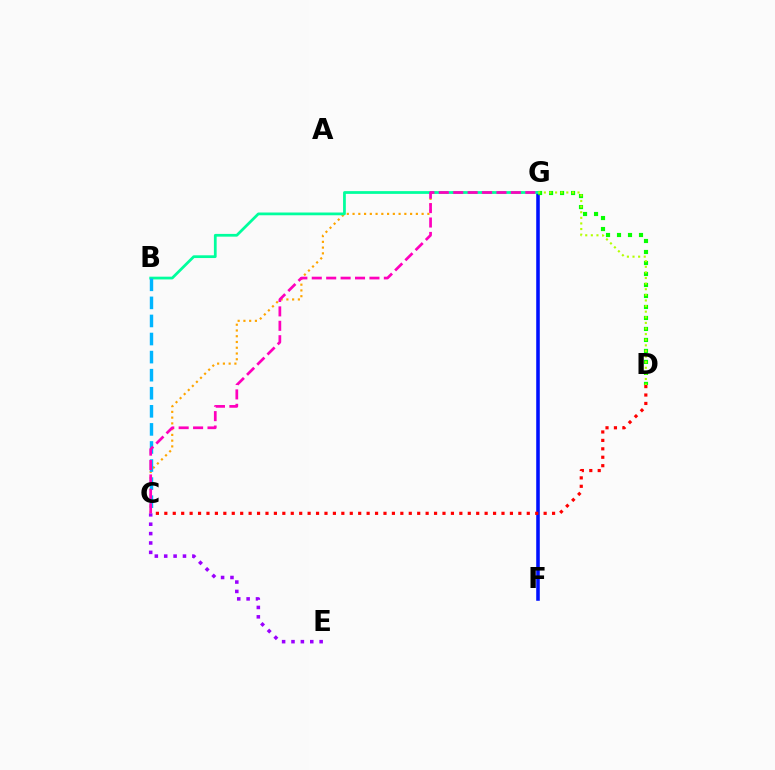{('F', 'G'): [{'color': '#0010ff', 'line_style': 'solid', 'thickness': 2.57}], ('C', 'G'): [{'color': '#ffa500', 'line_style': 'dotted', 'thickness': 1.56}, {'color': '#ff00bd', 'line_style': 'dashed', 'thickness': 1.96}], ('D', 'G'): [{'color': '#08ff00', 'line_style': 'dotted', 'thickness': 2.99}, {'color': '#b3ff00', 'line_style': 'dotted', 'thickness': 1.52}], ('B', 'G'): [{'color': '#00ff9d', 'line_style': 'solid', 'thickness': 1.98}], ('C', 'E'): [{'color': '#9b00ff', 'line_style': 'dotted', 'thickness': 2.55}], ('B', 'C'): [{'color': '#00b5ff', 'line_style': 'dashed', 'thickness': 2.46}], ('C', 'D'): [{'color': '#ff0000', 'line_style': 'dotted', 'thickness': 2.29}]}